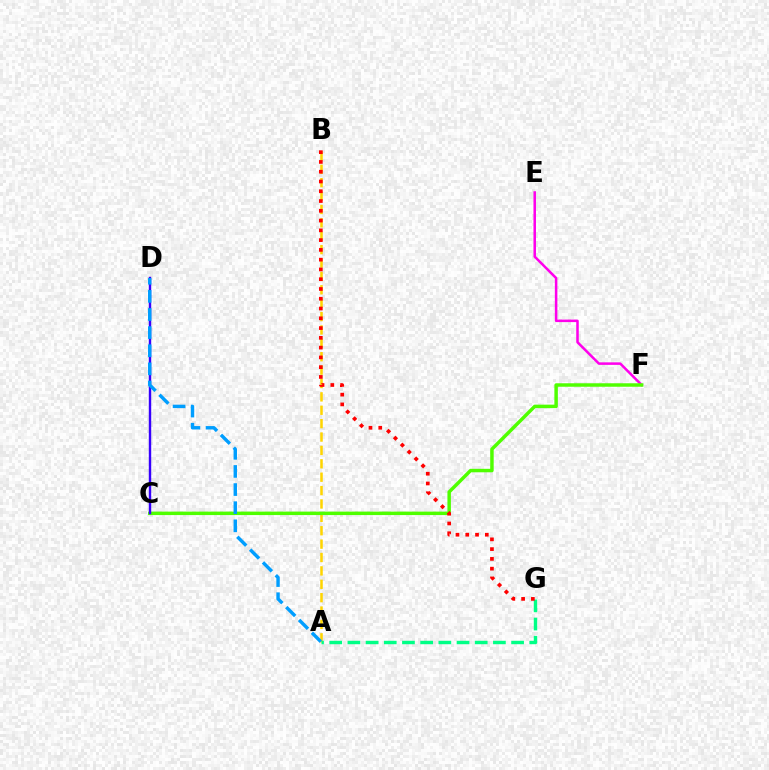{('A', 'B'): [{'color': '#ffd500', 'line_style': 'dashed', 'thickness': 1.82}], ('A', 'G'): [{'color': '#00ff86', 'line_style': 'dashed', 'thickness': 2.47}], ('E', 'F'): [{'color': '#ff00ed', 'line_style': 'solid', 'thickness': 1.82}], ('C', 'F'): [{'color': '#4fff00', 'line_style': 'solid', 'thickness': 2.5}], ('C', 'D'): [{'color': '#3700ff', 'line_style': 'solid', 'thickness': 1.74}], ('A', 'D'): [{'color': '#009eff', 'line_style': 'dashed', 'thickness': 2.46}], ('B', 'G'): [{'color': '#ff0000', 'line_style': 'dotted', 'thickness': 2.66}]}